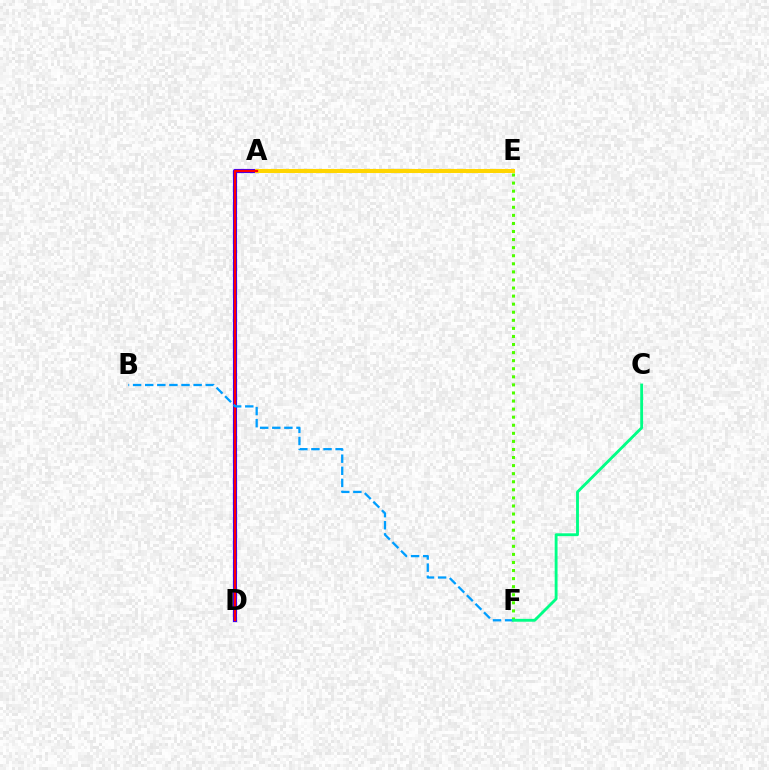{('A', 'E'): [{'color': '#ff00ed', 'line_style': 'solid', 'thickness': 2.12}, {'color': '#ffd500', 'line_style': 'solid', 'thickness': 2.92}], ('A', 'D'): [{'color': '#3700ff', 'line_style': 'solid', 'thickness': 2.99}, {'color': '#ff0000', 'line_style': 'solid', 'thickness': 1.66}], ('B', 'F'): [{'color': '#009eff', 'line_style': 'dashed', 'thickness': 1.64}], ('E', 'F'): [{'color': '#4fff00', 'line_style': 'dotted', 'thickness': 2.19}], ('C', 'F'): [{'color': '#00ff86', 'line_style': 'solid', 'thickness': 2.06}]}